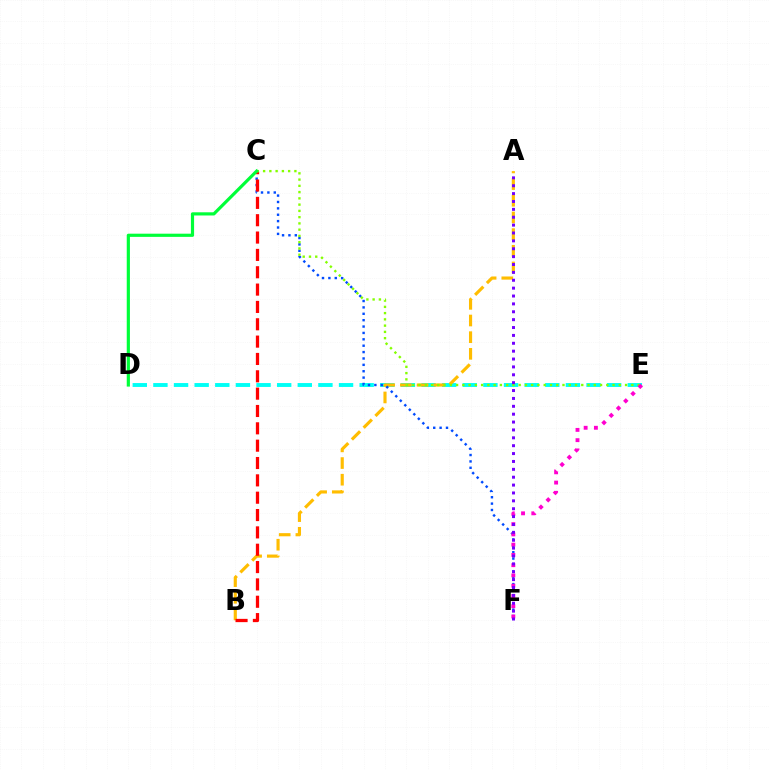{('D', 'E'): [{'color': '#00fff6', 'line_style': 'dashed', 'thickness': 2.8}], ('A', 'B'): [{'color': '#ffbd00', 'line_style': 'dashed', 'thickness': 2.26}], ('C', 'F'): [{'color': '#004bff', 'line_style': 'dotted', 'thickness': 1.73}], ('B', 'C'): [{'color': '#ff0000', 'line_style': 'dashed', 'thickness': 2.36}], ('C', 'E'): [{'color': '#84ff00', 'line_style': 'dotted', 'thickness': 1.7}], ('C', 'D'): [{'color': '#00ff39', 'line_style': 'solid', 'thickness': 2.29}], ('E', 'F'): [{'color': '#ff00cf', 'line_style': 'dotted', 'thickness': 2.79}], ('A', 'F'): [{'color': '#7200ff', 'line_style': 'dotted', 'thickness': 2.14}]}